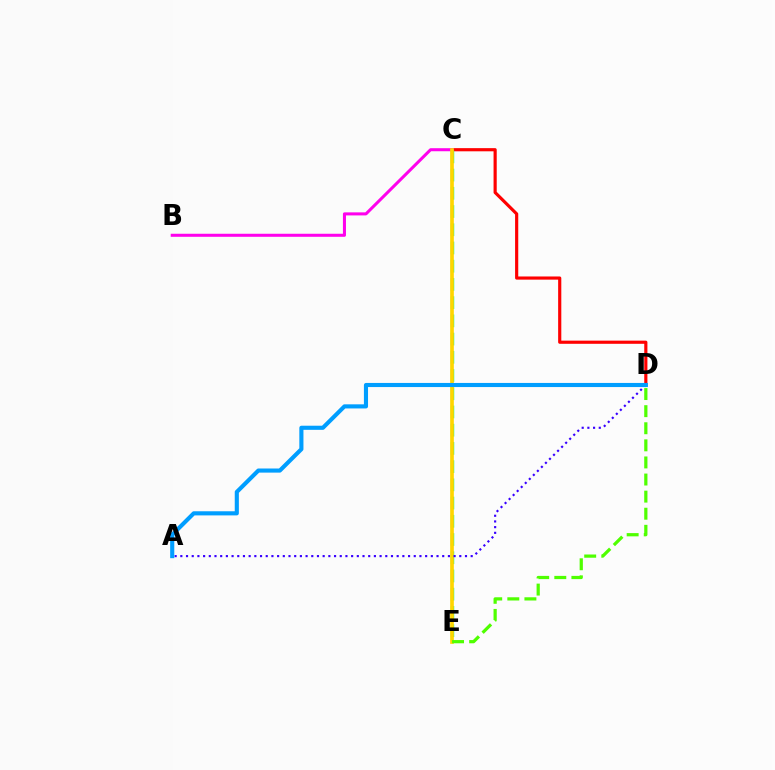{('C', 'D'): [{'color': '#ff0000', 'line_style': 'solid', 'thickness': 2.28}], ('C', 'E'): [{'color': '#00ff86', 'line_style': 'dashed', 'thickness': 2.48}, {'color': '#ffd500', 'line_style': 'solid', 'thickness': 2.64}], ('B', 'C'): [{'color': '#ff00ed', 'line_style': 'solid', 'thickness': 2.19}], ('A', 'D'): [{'color': '#3700ff', 'line_style': 'dotted', 'thickness': 1.55}, {'color': '#009eff', 'line_style': 'solid', 'thickness': 2.97}], ('D', 'E'): [{'color': '#4fff00', 'line_style': 'dashed', 'thickness': 2.32}]}